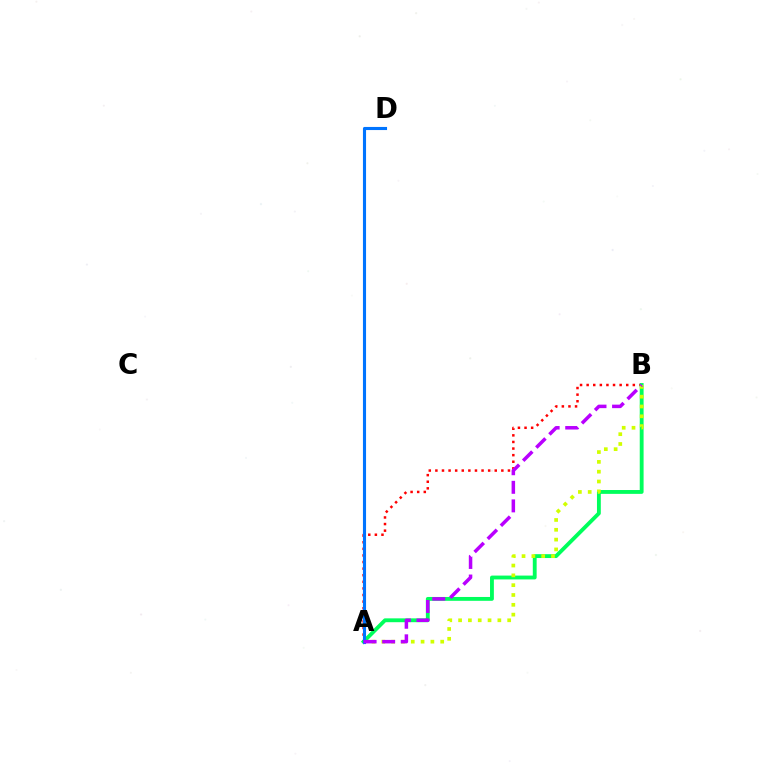{('A', 'B'): [{'color': '#ff0000', 'line_style': 'dotted', 'thickness': 1.79}, {'color': '#00ff5c', 'line_style': 'solid', 'thickness': 2.77}, {'color': '#d1ff00', 'line_style': 'dotted', 'thickness': 2.67}, {'color': '#b900ff', 'line_style': 'dashed', 'thickness': 2.52}], ('A', 'D'): [{'color': '#0074ff', 'line_style': 'solid', 'thickness': 2.24}]}